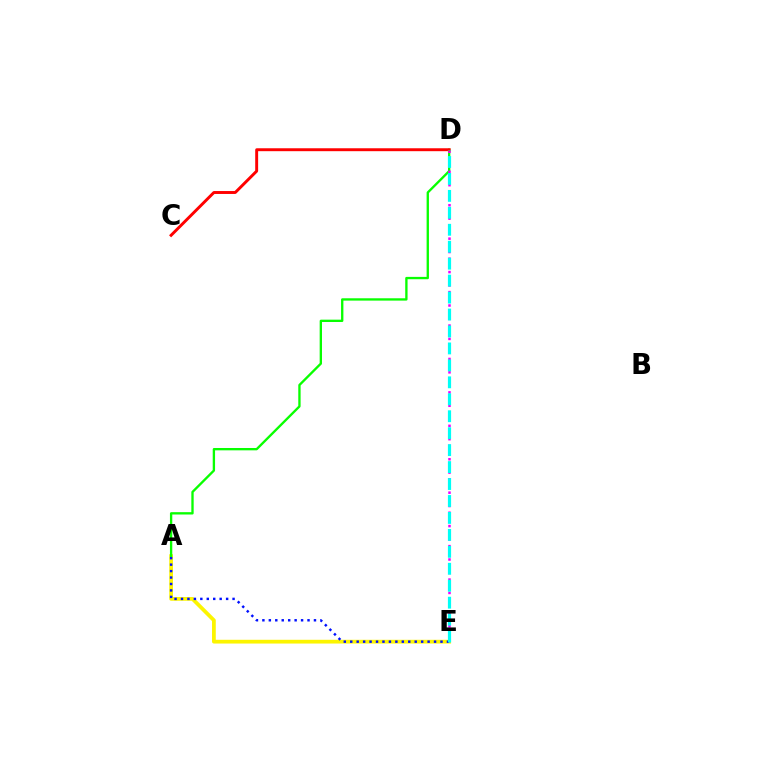{('A', 'E'): [{'color': '#fcf500', 'line_style': 'solid', 'thickness': 2.7}, {'color': '#0010ff', 'line_style': 'dotted', 'thickness': 1.75}], ('A', 'D'): [{'color': '#08ff00', 'line_style': 'solid', 'thickness': 1.68}], ('D', 'E'): [{'color': '#ee00ff', 'line_style': 'dotted', 'thickness': 1.82}, {'color': '#00fff6', 'line_style': 'dashed', 'thickness': 2.3}], ('C', 'D'): [{'color': '#ff0000', 'line_style': 'solid', 'thickness': 2.1}]}